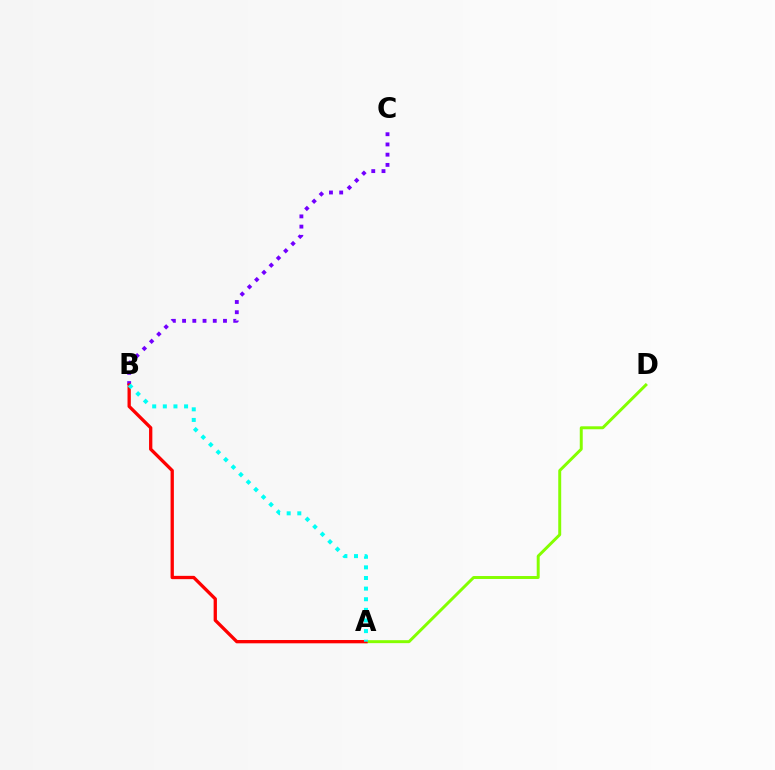{('B', 'C'): [{'color': '#7200ff', 'line_style': 'dotted', 'thickness': 2.78}], ('A', 'D'): [{'color': '#84ff00', 'line_style': 'solid', 'thickness': 2.13}], ('A', 'B'): [{'color': '#ff0000', 'line_style': 'solid', 'thickness': 2.38}, {'color': '#00fff6', 'line_style': 'dotted', 'thickness': 2.89}]}